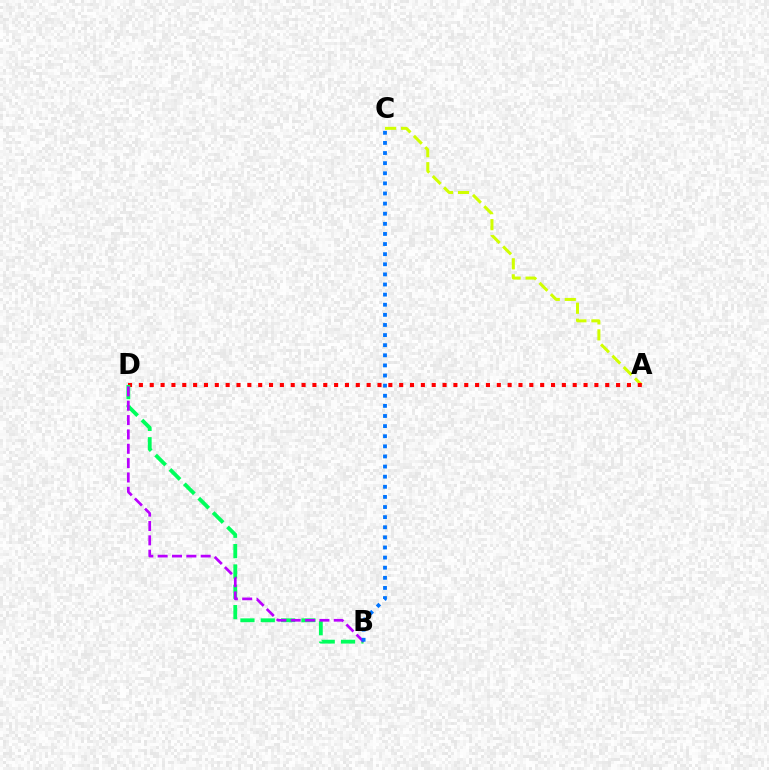{('A', 'C'): [{'color': '#d1ff00', 'line_style': 'dashed', 'thickness': 2.17}], ('A', 'D'): [{'color': '#ff0000', 'line_style': 'dotted', 'thickness': 2.95}], ('B', 'D'): [{'color': '#00ff5c', 'line_style': 'dashed', 'thickness': 2.76}, {'color': '#b900ff', 'line_style': 'dashed', 'thickness': 1.95}], ('B', 'C'): [{'color': '#0074ff', 'line_style': 'dotted', 'thickness': 2.75}]}